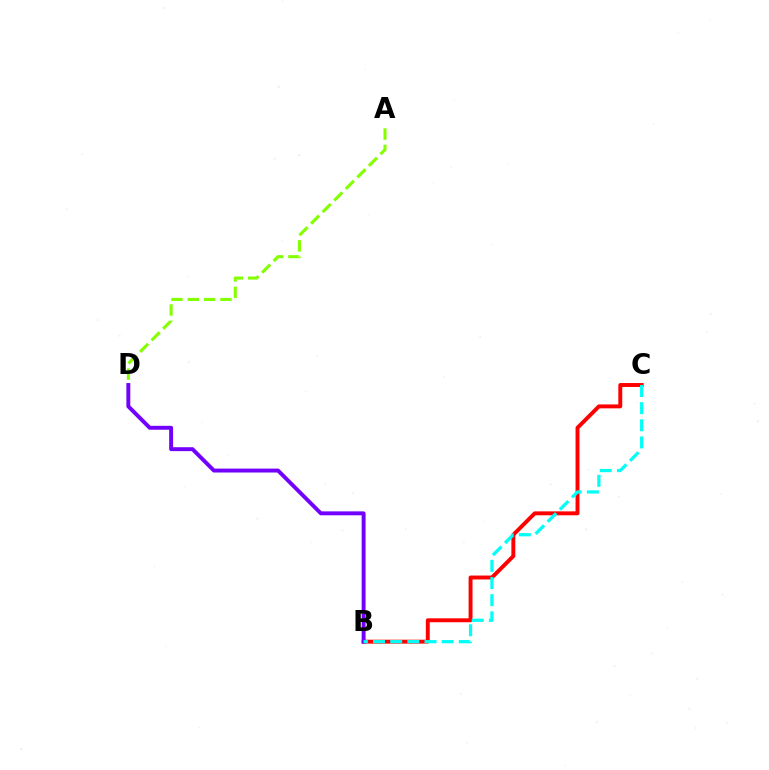{('B', 'C'): [{'color': '#ff0000', 'line_style': 'solid', 'thickness': 2.82}, {'color': '#00fff6', 'line_style': 'dashed', 'thickness': 2.33}], ('A', 'D'): [{'color': '#84ff00', 'line_style': 'dashed', 'thickness': 2.22}], ('B', 'D'): [{'color': '#7200ff', 'line_style': 'solid', 'thickness': 2.82}]}